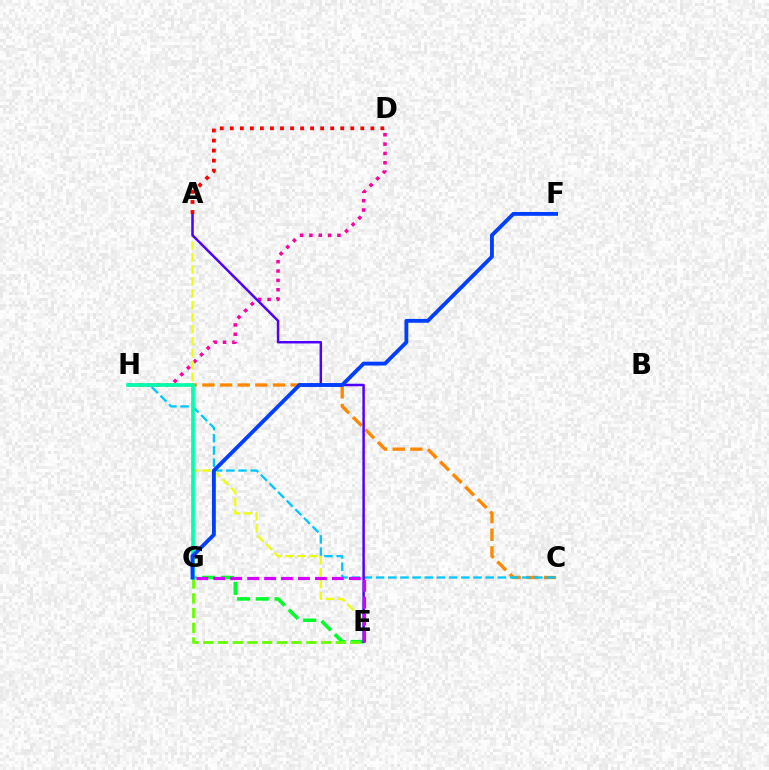{('D', 'H'): [{'color': '#ff00a0', 'line_style': 'dotted', 'thickness': 2.54}], ('C', 'H'): [{'color': '#ff8800', 'line_style': 'dashed', 'thickness': 2.4}, {'color': '#00c7ff', 'line_style': 'dashed', 'thickness': 1.65}], ('E', 'G'): [{'color': '#00ff27', 'line_style': 'dashed', 'thickness': 2.55}, {'color': '#66ff00', 'line_style': 'dashed', 'thickness': 2.0}, {'color': '#d600ff', 'line_style': 'dashed', 'thickness': 2.3}], ('A', 'E'): [{'color': '#eeff00', 'line_style': 'dashed', 'thickness': 1.62}, {'color': '#4f00ff', 'line_style': 'solid', 'thickness': 1.79}], ('G', 'H'): [{'color': '#00ffaf', 'line_style': 'solid', 'thickness': 2.61}], ('F', 'G'): [{'color': '#003fff', 'line_style': 'solid', 'thickness': 2.77}], ('A', 'D'): [{'color': '#ff0000', 'line_style': 'dotted', 'thickness': 2.73}]}